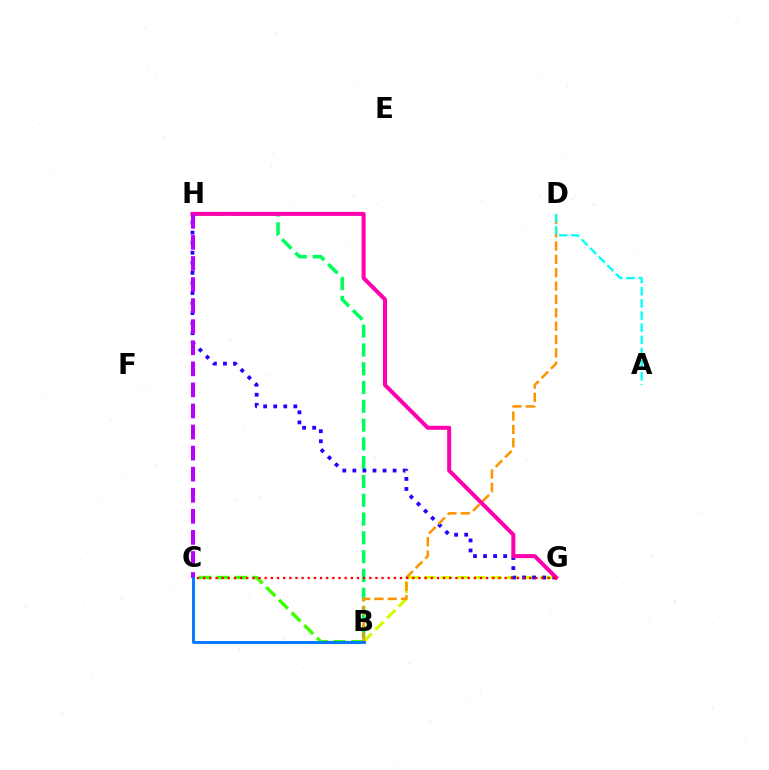{('B', 'G'): [{'color': '#d1ff00', 'line_style': 'dashed', 'thickness': 2.25}], ('B', 'C'): [{'color': '#3dff00', 'line_style': 'dashed', 'thickness': 2.43}, {'color': '#0074ff', 'line_style': 'solid', 'thickness': 2.05}], ('B', 'H'): [{'color': '#00ff5c', 'line_style': 'dashed', 'thickness': 2.55}], ('G', 'H'): [{'color': '#2500ff', 'line_style': 'dotted', 'thickness': 2.73}, {'color': '#ff00ac', 'line_style': 'solid', 'thickness': 2.9}], ('B', 'D'): [{'color': '#ff9400', 'line_style': 'dashed', 'thickness': 1.81}], ('C', 'G'): [{'color': '#ff0000', 'line_style': 'dotted', 'thickness': 1.67}], ('A', 'D'): [{'color': '#00fff6', 'line_style': 'dashed', 'thickness': 1.65}], ('C', 'H'): [{'color': '#b900ff', 'line_style': 'dashed', 'thickness': 2.86}]}